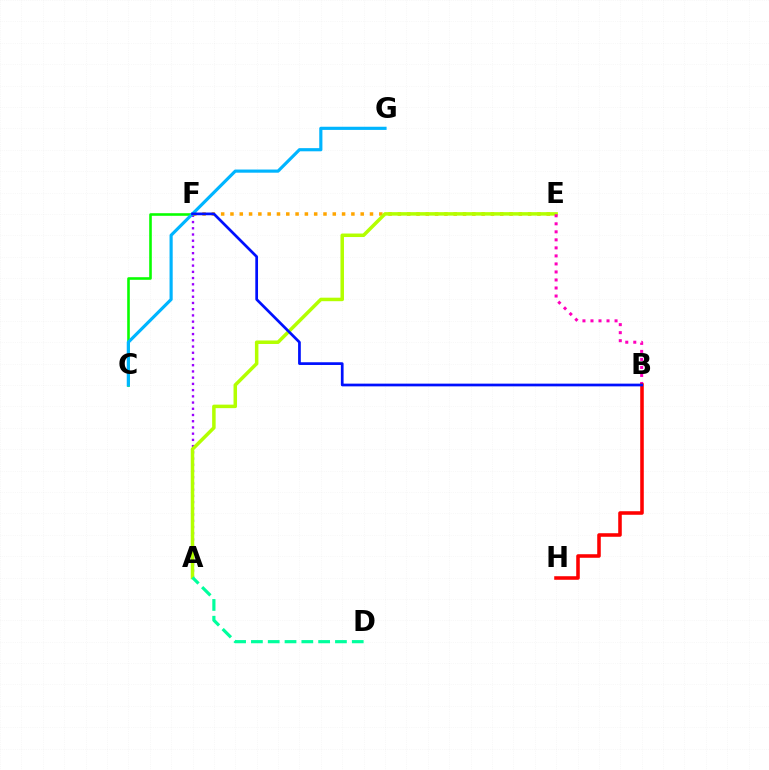{('A', 'F'): [{'color': '#9b00ff', 'line_style': 'dotted', 'thickness': 1.69}], ('C', 'F'): [{'color': '#08ff00', 'line_style': 'solid', 'thickness': 1.87}], ('E', 'F'): [{'color': '#ffa500', 'line_style': 'dotted', 'thickness': 2.53}], ('A', 'E'): [{'color': '#b3ff00', 'line_style': 'solid', 'thickness': 2.52}], ('B', 'E'): [{'color': '#ff00bd', 'line_style': 'dotted', 'thickness': 2.18}], ('B', 'H'): [{'color': '#ff0000', 'line_style': 'solid', 'thickness': 2.56}], ('A', 'D'): [{'color': '#00ff9d', 'line_style': 'dashed', 'thickness': 2.28}], ('C', 'G'): [{'color': '#00b5ff', 'line_style': 'solid', 'thickness': 2.28}], ('B', 'F'): [{'color': '#0010ff', 'line_style': 'solid', 'thickness': 1.96}]}